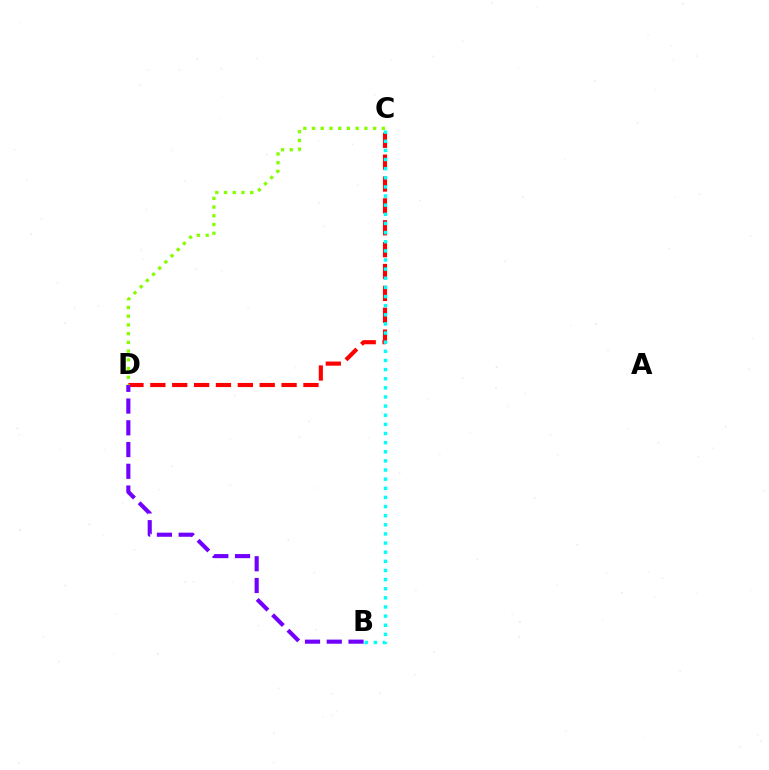{('C', 'D'): [{'color': '#ff0000', 'line_style': 'dashed', 'thickness': 2.97}, {'color': '#84ff00', 'line_style': 'dotted', 'thickness': 2.37}], ('B', 'D'): [{'color': '#7200ff', 'line_style': 'dashed', 'thickness': 2.95}], ('B', 'C'): [{'color': '#00fff6', 'line_style': 'dotted', 'thickness': 2.48}]}